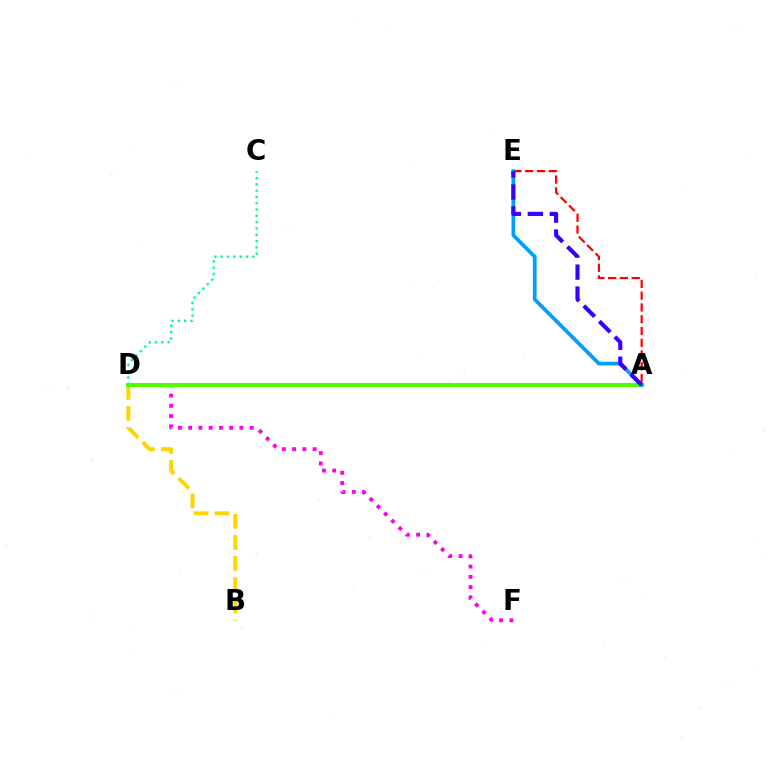{('C', 'D'): [{'color': '#00ff86', 'line_style': 'dotted', 'thickness': 1.71}], ('D', 'F'): [{'color': '#ff00ed', 'line_style': 'dotted', 'thickness': 2.79}], ('A', 'E'): [{'color': '#ff0000', 'line_style': 'dashed', 'thickness': 1.6}, {'color': '#009eff', 'line_style': 'solid', 'thickness': 2.67}, {'color': '#3700ff', 'line_style': 'dashed', 'thickness': 2.98}], ('B', 'D'): [{'color': '#ffd500', 'line_style': 'dashed', 'thickness': 2.86}], ('A', 'D'): [{'color': '#4fff00', 'line_style': 'solid', 'thickness': 2.87}]}